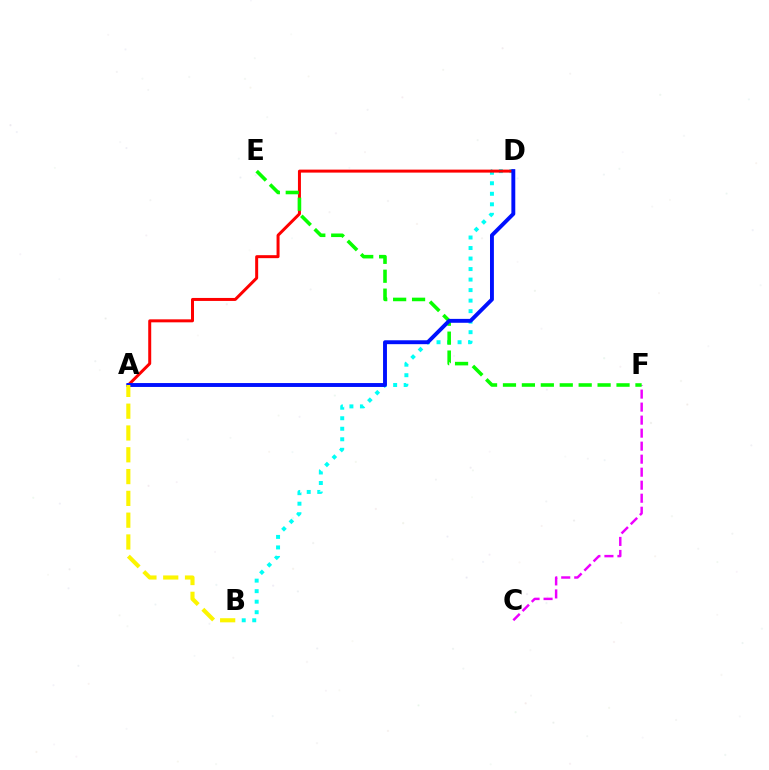{('C', 'F'): [{'color': '#ee00ff', 'line_style': 'dashed', 'thickness': 1.77}], ('B', 'D'): [{'color': '#00fff6', 'line_style': 'dotted', 'thickness': 2.86}], ('A', 'D'): [{'color': '#ff0000', 'line_style': 'solid', 'thickness': 2.15}, {'color': '#0010ff', 'line_style': 'solid', 'thickness': 2.81}], ('E', 'F'): [{'color': '#08ff00', 'line_style': 'dashed', 'thickness': 2.57}], ('A', 'B'): [{'color': '#fcf500', 'line_style': 'dashed', 'thickness': 2.96}]}